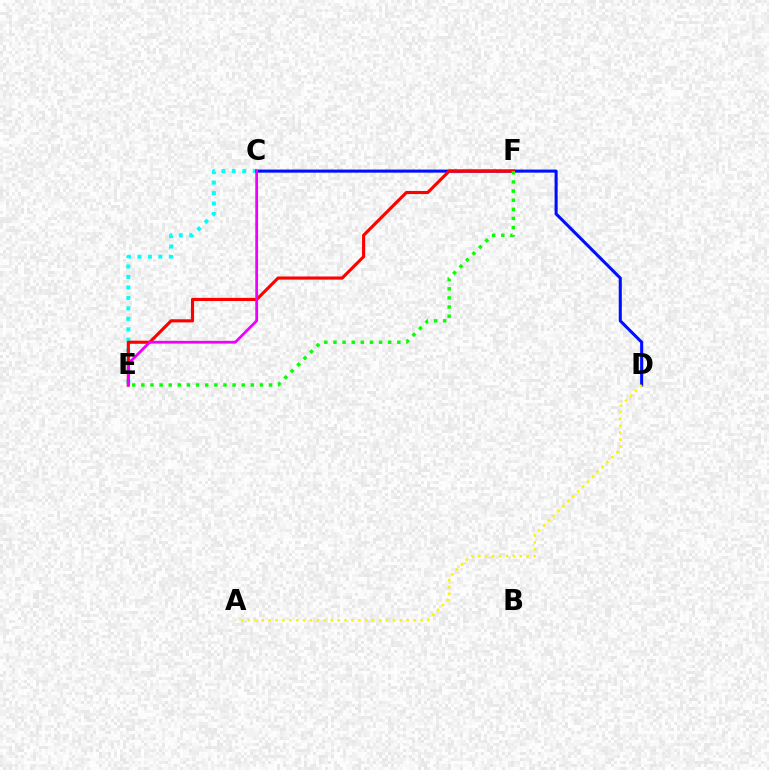{('C', 'E'): [{'color': '#00fff6', 'line_style': 'dotted', 'thickness': 2.84}, {'color': '#ee00ff', 'line_style': 'solid', 'thickness': 1.99}], ('C', 'D'): [{'color': '#0010ff', 'line_style': 'solid', 'thickness': 2.22}], ('E', 'F'): [{'color': '#ff0000', 'line_style': 'solid', 'thickness': 2.25}, {'color': '#08ff00', 'line_style': 'dotted', 'thickness': 2.48}], ('A', 'D'): [{'color': '#fcf500', 'line_style': 'dotted', 'thickness': 1.88}]}